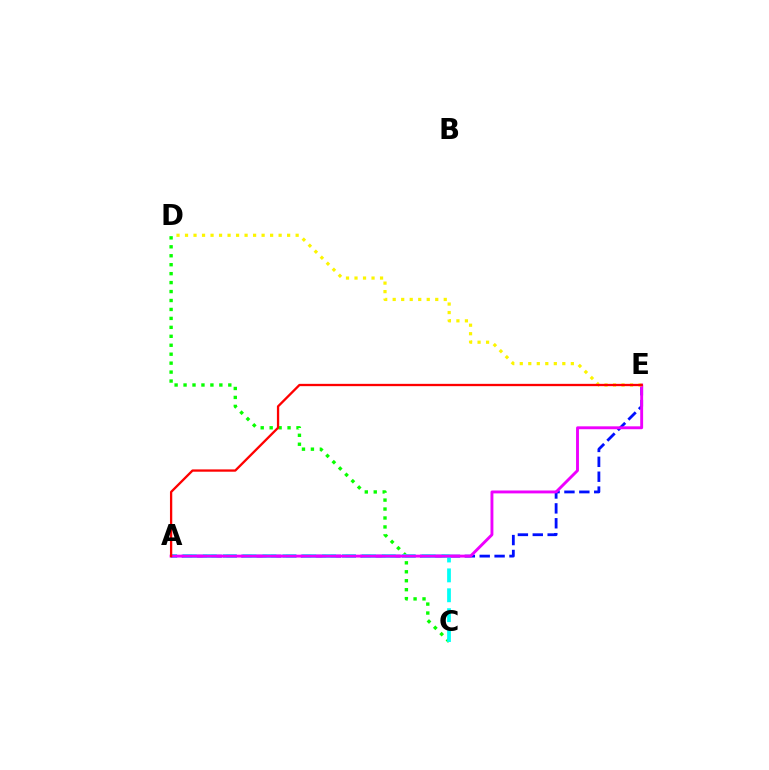{('C', 'D'): [{'color': '#08ff00', 'line_style': 'dotted', 'thickness': 2.43}], ('A', 'E'): [{'color': '#0010ff', 'line_style': 'dashed', 'thickness': 2.02}, {'color': '#ee00ff', 'line_style': 'solid', 'thickness': 2.08}, {'color': '#ff0000', 'line_style': 'solid', 'thickness': 1.66}], ('A', 'C'): [{'color': '#00fff6', 'line_style': 'dashed', 'thickness': 2.7}], ('D', 'E'): [{'color': '#fcf500', 'line_style': 'dotted', 'thickness': 2.31}]}